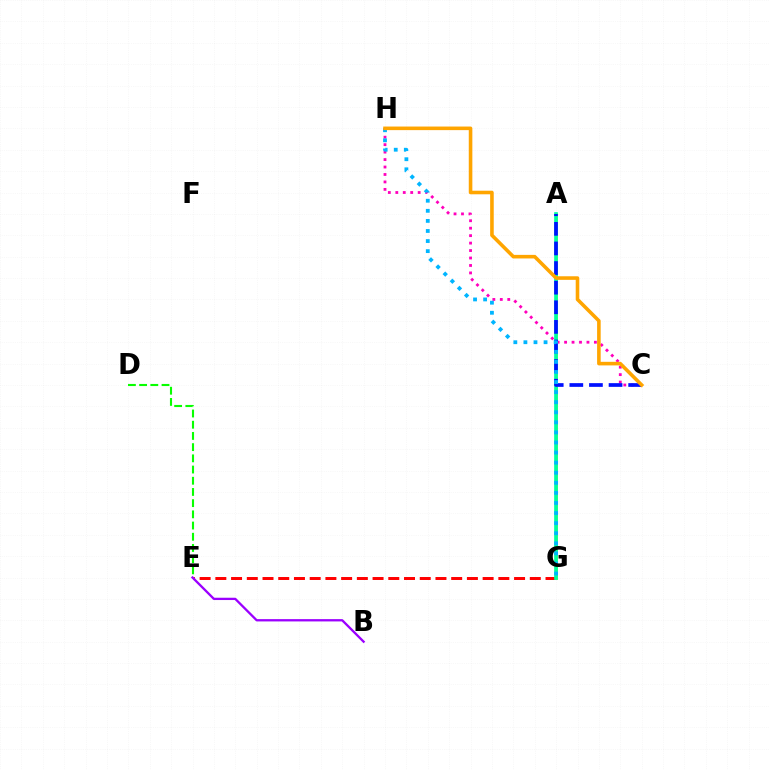{('C', 'H'): [{'color': '#ff00bd', 'line_style': 'dotted', 'thickness': 2.03}, {'color': '#ffa500', 'line_style': 'solid', 'thickness': 2.58}], ('D', 'E'): [{'color': '#08ff00', 'line_style': 'dashed', 'thickness': 1.52}], ('E', 'G'): [{'color': '#ff0000', 'line_style': 'dashed', 'thickness': 2.14}], ('A', 'G'): [{'color': '#b3ff00', 'line_style': 'solid', 'thickness': 2.03}, {'color': '#00ff9d', 'line_style': 'solid', 'thickness': 2.65}], ('B', 'E'): [{'color': '#9b00ff', 'line_style': 'solid', 'thickness': 1.66}], ('A', 'C'): [{'color': '#0010ff', 'line_style': 'dashed', 'thickness': 2.66}], ('G', 'H'): [{'color': '#00b5ff', 'line_style': 'dotted', 'thickness': 2.74}]}